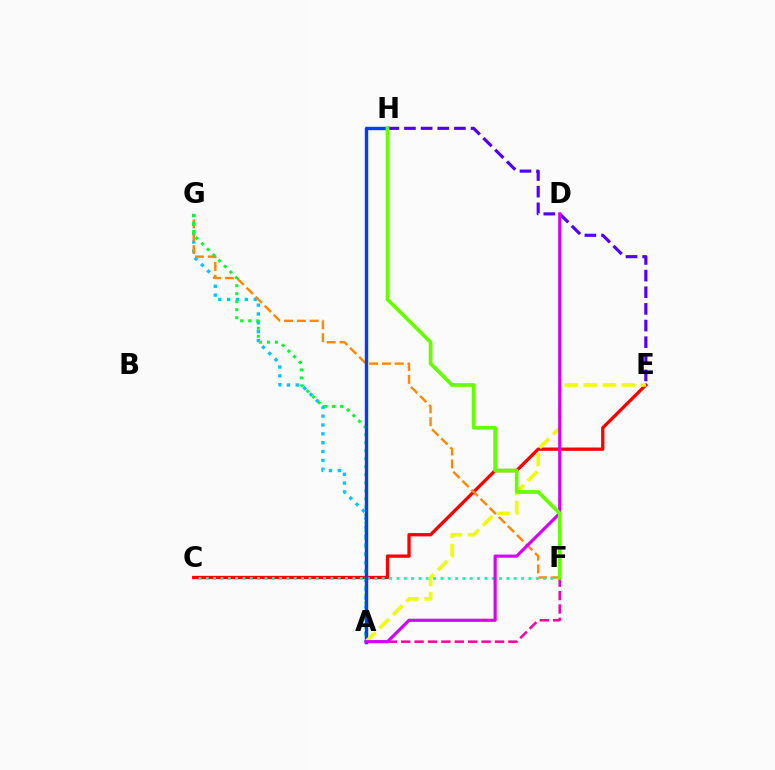{('E', 'H'): [{'color': '#4f00ff', 'line_style': 'dashed', 'thickness': 2.26}], ('C', 'E'): [{'color': '#ff0000', 'line_style': 'solid', 'thickness': 2.37}], ('A', 'G'): [{'color': '#00c7ff', 'line_style': 'dotted', 'thickness': 2.4}, {'color': '#00ff27', 'line_style': 'dotted', 'thickness': 2.18}], ('F', 'G'): [{'color': '#ff8800', 'line_style': 'dashed', 'thickness': 1.74}], ('A', 'F'): [{'color': '#ff00a0', 'line_style': 'dashed', 'thickness': 1.82}], ('C', 'F'): [{'color': '#00ffaf', 'line_style': 'dotted', 'thickness': 1.99}], ('A', 'H'): [{'color': '#003fff', 'line_style': 'solid', 'thickness': 2.45}], ('A', 'E'): [{'color': '#eeff00', 'line_style': 'dashed', 'thickness': 2.58}], ('A', 'D'): [{'color': '#d600ff', 'line_style': 'solid', 'thickness': 2.28}], ('F', 'H'): [{'color': '#66ff00', 'line_style': 'solid', 'thickness': 2.67}]}